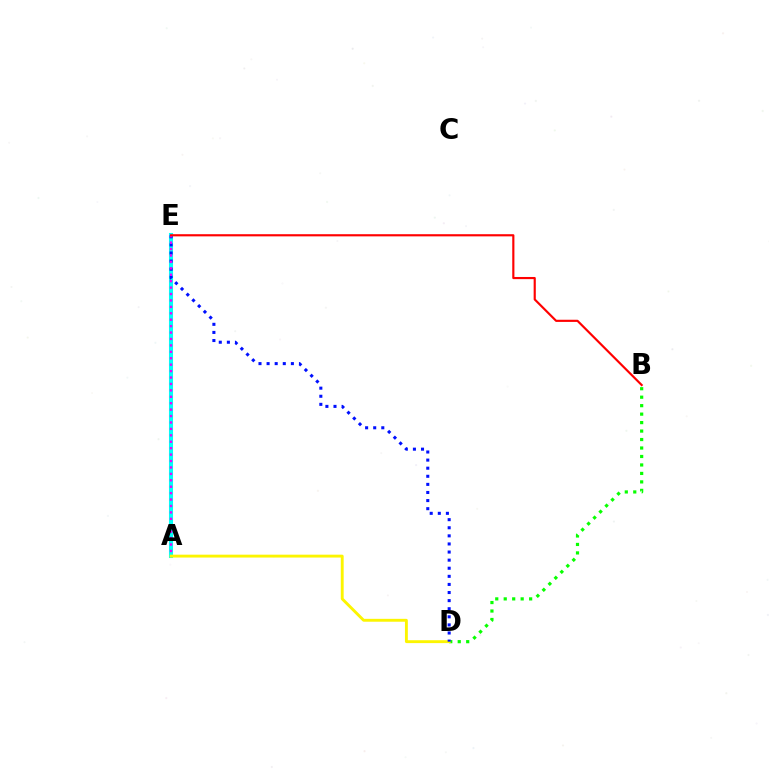{('A', 'E'): [{'color': '#00fff6', 'line_style': 'solid', 'thickness': 2.93}, {'color': '#ee00ff', 'line_style': 'dotted', 'thickness': 1.75}], ('B', 'D'): [{'color': '#08ff00', 'line_style': 'dotted', 'thickness': 2.3}], ('A', 'D'): [{'color': '#fcf500', 'line_style': 'solid', 'thickness': 2.07}], ('D', 'E'): [{'color': '#0010ff', 'line_style': 'dotted', 'thickness': 2.2}], ('B', 'E'): [{'color': '#ff0000', 'line_style': 'solid', 'thickness': 1.55}]}